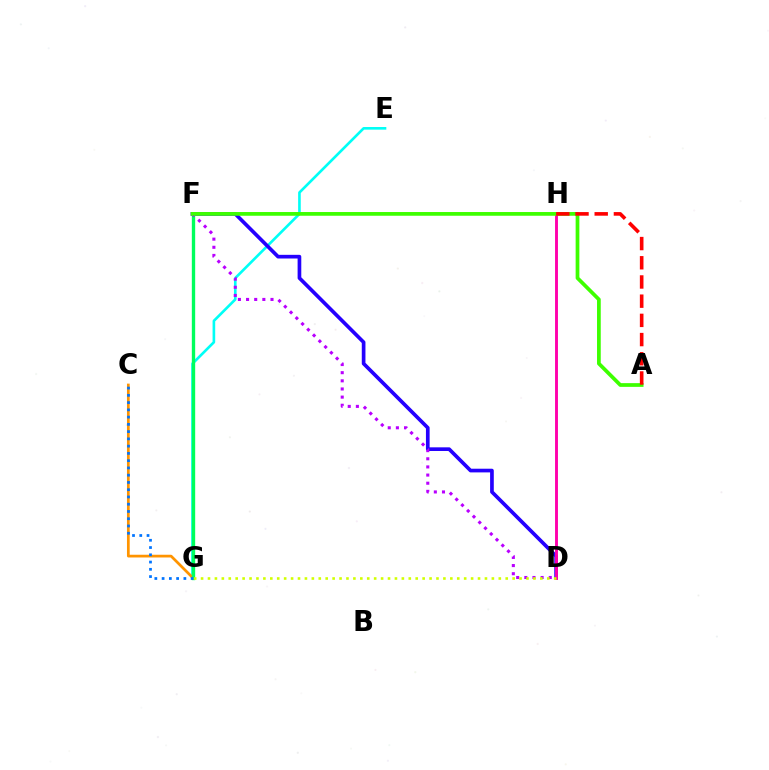{('E', 'G'): [{'color': '#00fff6', 'line_style': 'solid', 'thickness': 1.9}], ('C', 'G'): [{'color': '#ff9400', 'line_style': 'solid', 'thickness': 1.97}, {'color': '#0074ff', 'line_style': 'dotted', 'thickness': 1.97}], ('D', 'F'): [{'color': '#2500ff', 'line_style': 'solid', 'thickness': 2.65}, {'color': '#b900ff', 'line_style': 'dotted', 'thickness': 2.21}], ('F', 'G'): [{'color': '#00ff5c', 'line_style': 'solid', 'thickness': 2.41}], ('D', 'H'): [{'color': '#ff00ac', 'line_style': 'solid', 'thickness': 2.09}], ('A', 'F'): [{'color': '#3dff00', 'line_style': 'solid', 'thickness': 2.68}], ('A', 'H'): [{'color': '#ff0000', 'line_style': 'dashed', 'thickness': 2.61}], ('D', 'G'): [{'color': '#d1ff00', 'line_style': 'dotted', 'thickness': 1.88}]}